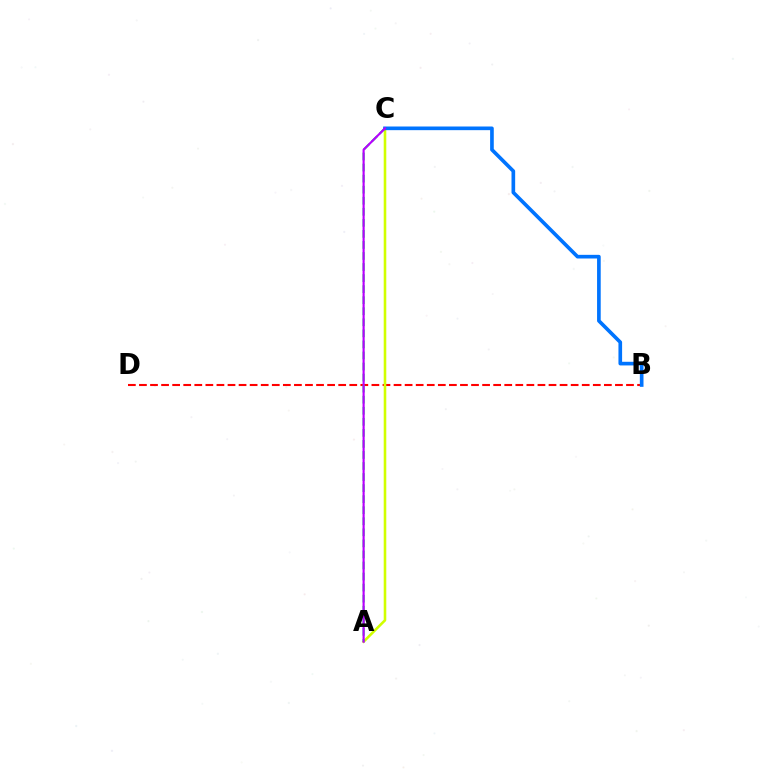{('B', 'D'): [{'color': '#ff0000', 'line_style': 'dashed', 'thickness': 1.5}], ('A', 'C'): [{'color': '#d1ff00', 'line_style': 'solid', 'thickness': 1.86}, {'color': '#00ff5c', 'line_style': 'dashed', 'thickness': 1.5}, {'color': '#b900ff', 'line_style': 'solid', 'thickness': 1.55}], ('B', 'C'): [{'color': '#0074ff', 'line_style': 'solid', 'thickness': 2.63}]}